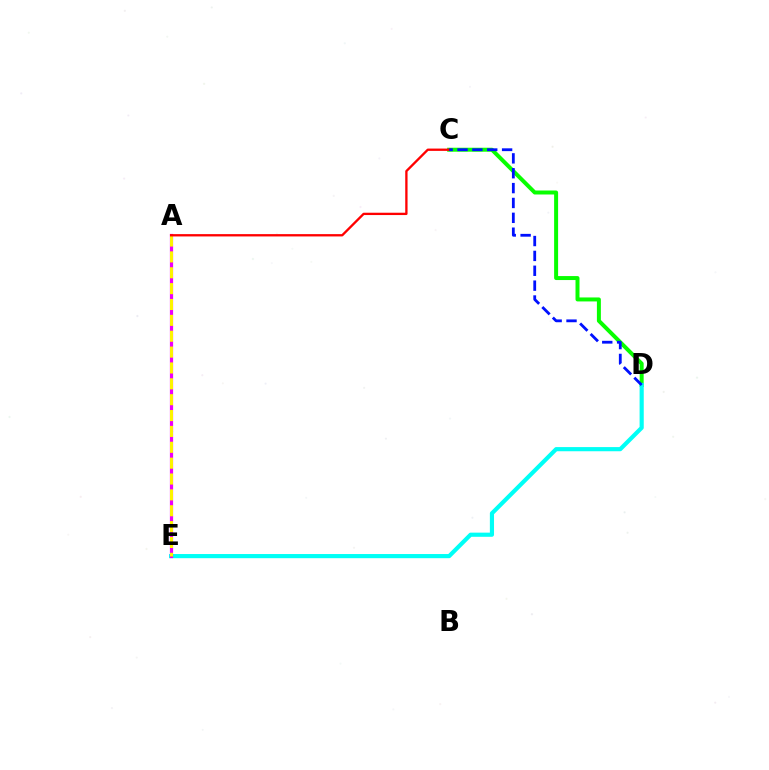{('C', 'D'): [{'color': '#08ff00', 'line_style': 'solid', 'thickness': 2.87}, {'color': '#0010ff', 'line_style': 'dashed', 'thickness': 2.02}], ('D', 'E'): [{'color': '#00fff6', 'line_style': 'solid', 'thickness': 2.99}], ('A', 'E'): [{'color': '#ee00ff', 'line_style': 'solid', 'thickness': 2.31}, {'color': '#fcf500', 'line_style': 'dashed', 'thickness': 2.16}], ('A', 'C'): [{'color': '#ff0000', 'line_style': 'solid', 'thickness': 1.67}]}